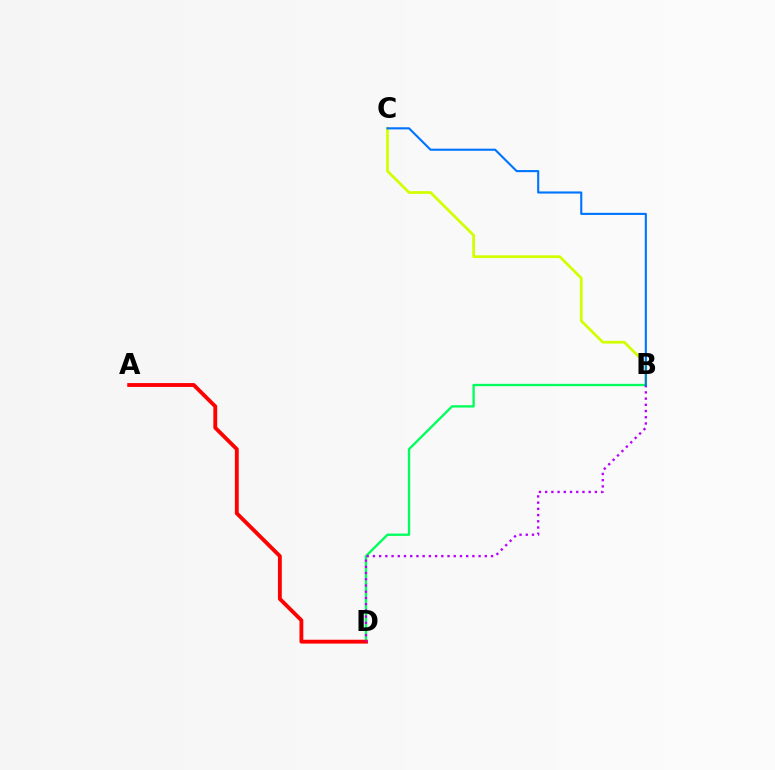{('B', 'C'): [{'color': '#d1ff00', 'line_style': 'solid', 'thickness': 1.97}, {'color': '#0074ff', 'line_style': 'solid', 'thickness': 1.52}], ('B', 'D'): [{'color': '#00ff5c', 'line_style': 'solid', 'thickness': 1.68}, {'color': '#b900ff', 'line_style': 'dotted', 'thickness': 1.69}], ('A', 'D'): [{'color': '#ff0000', 'line_style': 'solid', 'thickness': 2.77}]}